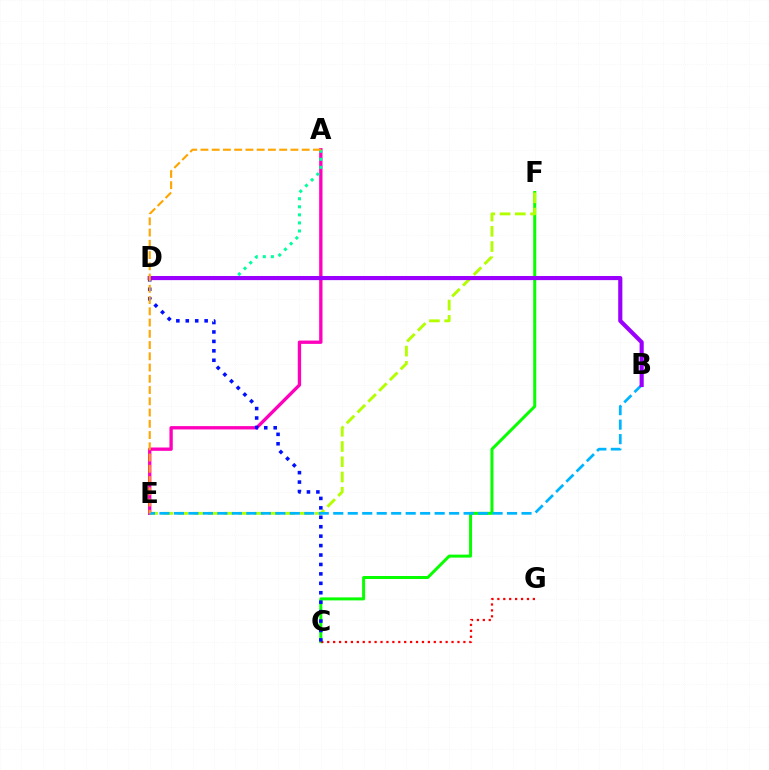{('A', 'E'): [{'color': '#ff00bd', 'line_style': 'solid', 'thickness': 2.4}, {'color': '#ffa500', 'line_style': 'dashed', 'thickness': 1.53}], ('C', 'F'): [{'color': '#08ff00', 'line_style': 'solid', 'thickness': 2.15}], ('A', 'D'): [{'color': '#00ff9d', 'line_style': 'dotted', 'thickness': 2.19}], ('C', 'G'): [{'color': '#ff0000', 'line_style': 'dotted', 'thickness': 1.61}], ('E', 'F'): [{'color': '#b3ff00', 'line_style': 'dashed', 'thickness': 2.07}], ('B', 'E'): [{'color': '#00b5ff', 'line_style': 'dashed', 'thickness': 1.97}], ('C', 'D'): [{'color': '#0010ff', 'line_style': 'dotted', 'thickness': 2.56}], ('B', 'D'): [{'color': '#9b00ff', 'line_style': 'solid', 'thickness': 2.98}]}